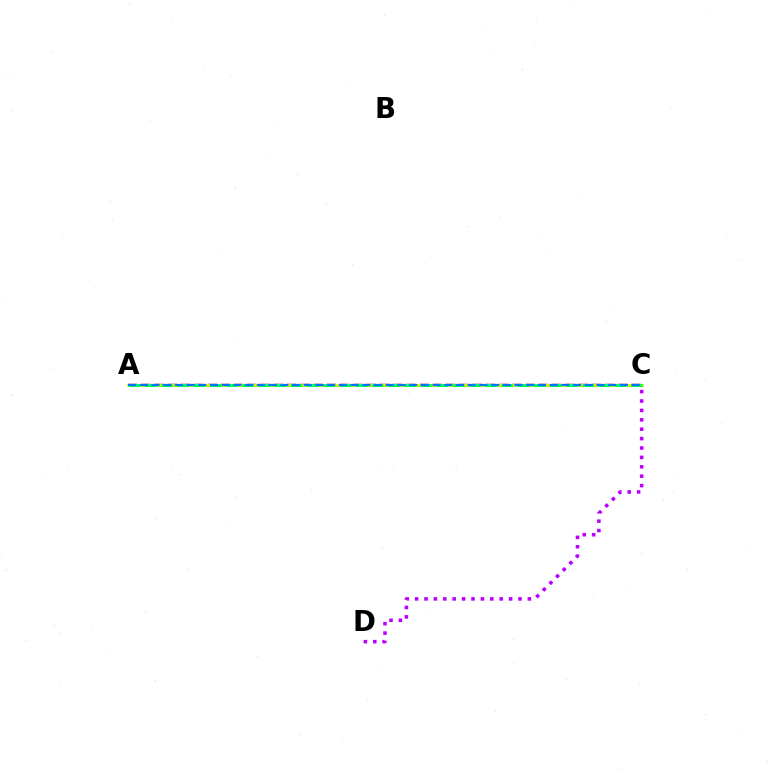{('A', 'C'): [{'color': '#ff0000', 'line_style': 'dashed', 'thickness': 1.8}, {'color': '#d1ff00', 'line_style': 'solid', 'thickness': 2.06}, {'color': '#00ff5c', 'line_style': 'dashed', 'thickness': 2.2}, {'color': '#0074ff', 'line_style': 'dashed', 'thickness': 1.59}], ('C', 'D'): [{'color': '#b900ff', 'line_style': 'dotted', 'thickness': 2.55}]}